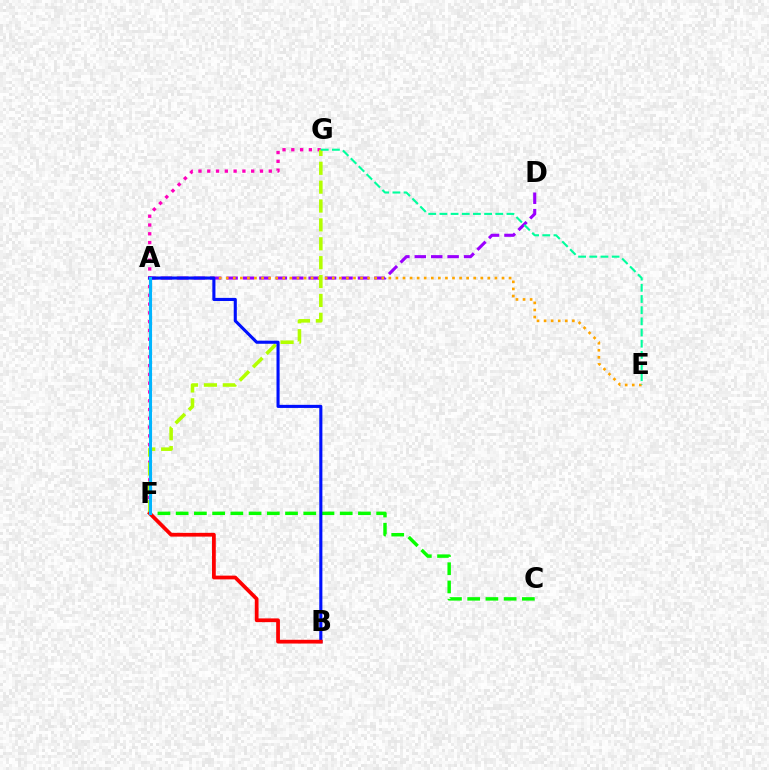{('A', 'D'): [{'color': '#9b00ff', 'line_style': 'dashed', 'thickness': 2.23}], ('F', 'G'): [{'color': '#ff00bd', 'line_style': 'dotted', 'thickness': 2.39}, {'color': '#b3ff00', 'line_style': 'dashed', 'thickness': 2.56}], ('C', 'F'): [{'color': '#08ff00', 'line_style': 'dashed', 'thickness': 2.48}], ('A', 'E'): [{'color': '#ffa500', 'line_style': 'dotted', 'thickness': 1.92}], ('A', 'B'): [{'color': '#0010ff', 'line_style': 'solid', 'thickness': 2.23}], ('B', 'F'): [{'color': '#ff0000', 'line_style': 'solid', 'thickness': 2.7}], ('E', 'G'): [{'color': '#00ff9d', 'line_style': 'dashed', 'thickness': 1.52}], ('A', 'F'): [{'color': '#00b5ff', 'line_style': 'solid', 'thickness': 2.24}]}